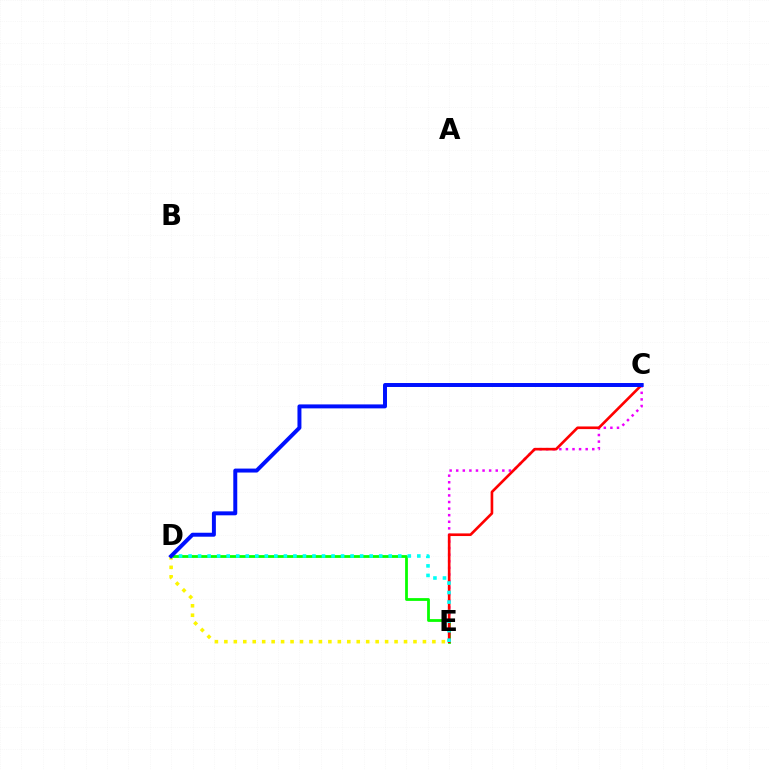{('D', 'E'): [{'color': '#08ff00', 'line_style': 'solid', 'thickness': 2.0}, {'color': '#fcf500', 'line_style': 'dotted', 'thickness': 2.57}, {'color': '#00fff6', 'line_style': 'dotted', 'thickness': 2.59}], ('C', 'E'): [{'color': '#ee00ff', 'line_style': 'dotted', 'thickness': 1.79}, {'color': '#ff0000', 'line_style': 'solid', 'thickness': 1.9}], ('C', 'D'): [{'color': '#0010ff', 'line_style': 'solid', 'thickness': 2.85}]}